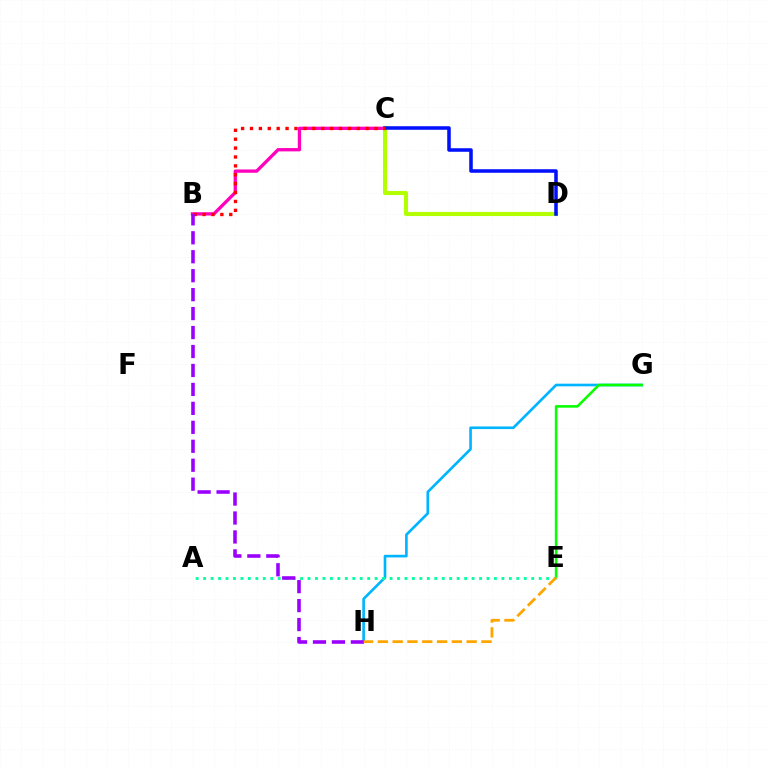{('G', 'H'): [{'color': '#00b5ff', 'line_style': 'solid', 'thickness': 1.91}], ('B', 'C'): [{'color': '#ff00bd', 'line_style': 'solid', 'thickness': 2.38}, {'color': '#ff0000', 'line_style': 'dotted', 'thickness': 2.42}], ('C', 'D'): [{'color': '#b3ff00', 'line_style': 'solid', 'thickness': 2.95}, {'color': '#0010ff', 'line_style': 'solid', 'thickness': 2.54}], ('E', 'G'): [{'color': '#08ff00', 'line_style': 'solid', 'thickness': 1.85}], ('A', 'E'): [{'color': '#00ff9d', 'line_style': 'dotted', 'thickness': 2.03}], ('B', 'H'): [{'color': '#9b00ff', 'line_style': 'dashed', 'thickness': 2.57}], ('E', 'H'): [{'color': '#ffa500', 'line_style': 'dashed', 'thickness': 2.01}]}